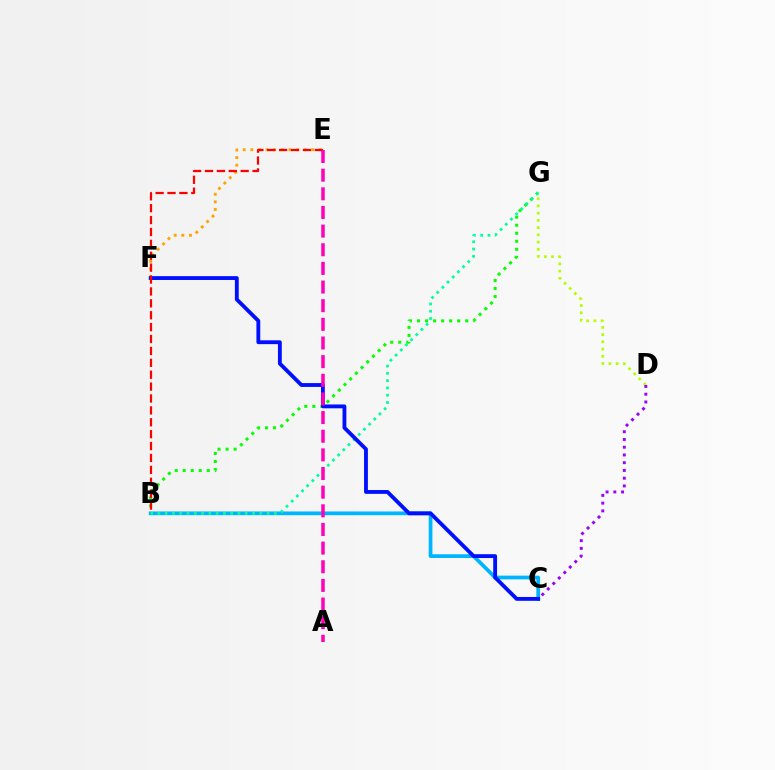{('B', 'G'): [{'color': '#08ff00', 'line_style': 'dotted', 'thickness': 2.18}, {'color': '#00ff9d', 'line_style': 'dotted', 'thickness': 1.98}], ('D', 'G'): [{'color': '#b3ff00', 'line_style': 'dotted', 'thickness': 1.96}], ('B', 'C'): [{'color': '#00b5ff', 'line_style': 'solid', 'thickness': 2.68}], ('E', 'F'): [{'color': '#ffa500', 'line_style': 'dotted', 'thickness': 2.07}], ('C', 'F'): [{'color': '#0010ff', 'line_style': 'solid', 'thickness': 2.76}], ('B', 'E'): [{'color': '#ff0000', 'line_style': 'dashed', 'thickness': 1.62}], ('C', 'D'): [{'color': '#9b00ff', 'line_style': 'dotted', 'thickness': 2.1}], ('A', 'E'): [{'color': '#ff00bd', 'line_style': 'dashed', 'thickness': 2.53}]}